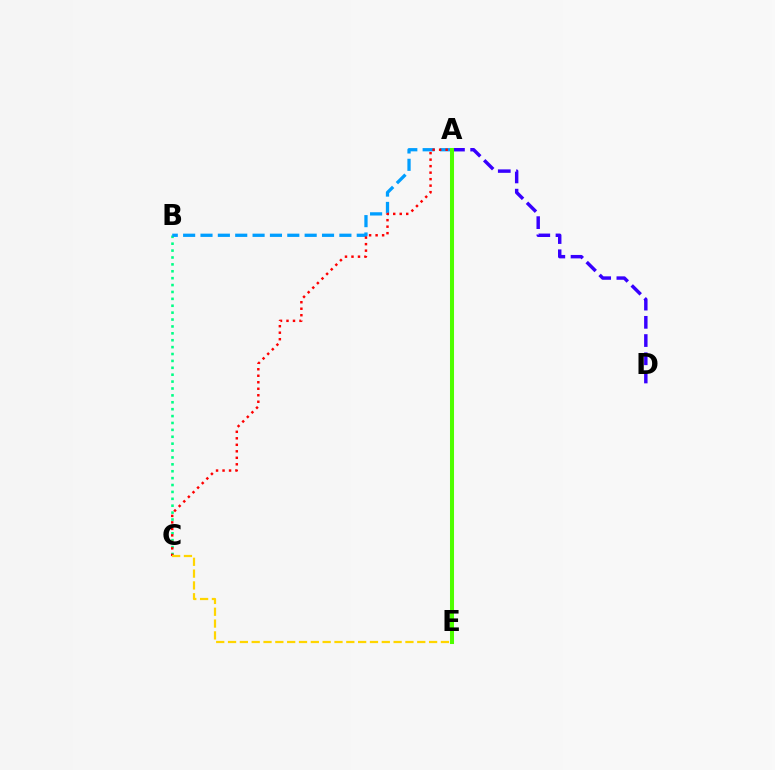{('A', 'D'): [{'color': '#3700ff', 'line_style': 'dashed', 'thickness': 2.47}], ('B', 'C'): [{'color': '#00ff86', 'line_style': 'dotted', 'thickness': 1.87}], ('A', 'B'): [{'color': '#009eff', 'line_style': 'dashed', 'thickness': 2.36}], ('A', 'E'): [{'color': '#ff00ed', 'line_style': 'dashed', 'thickness': 2.03}, {'color': '#4fff00', 'line_style': 'solid', 'thickness': 2.91}], ('A', 'C'): [{'color': '#ff0000', 'line_style': 'dotted', 'thickness': 1.77}], ('C', 'E'): [{'color': '#ffd500', 'line_style': 'dashed', 'thickness': 1.61}]}